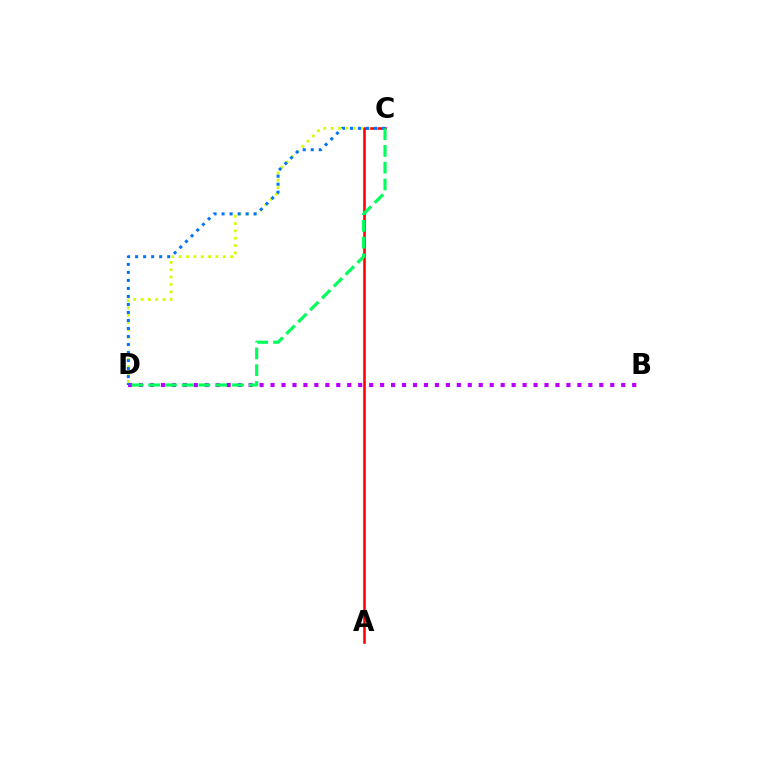{('A', 'C'): [{'color': '#ff0000', 'line_style': 'solid', 'thickness': 1.85}], ('C', 'D'): [{'color': '#d1ff00', 'line_style': 'dotted', 'thickness': 2.0}, {'color': '#0074ff', 'line_style': 'dotted', 'thickness': 2.18}, {'color': '#00ff5c', 'line_style': 'dashed', 'thickness': 2.28}], ('B', 'D'): [{'color': '#b900ff', 'line_style': 'dotted', 'thickness': 2.98}]}